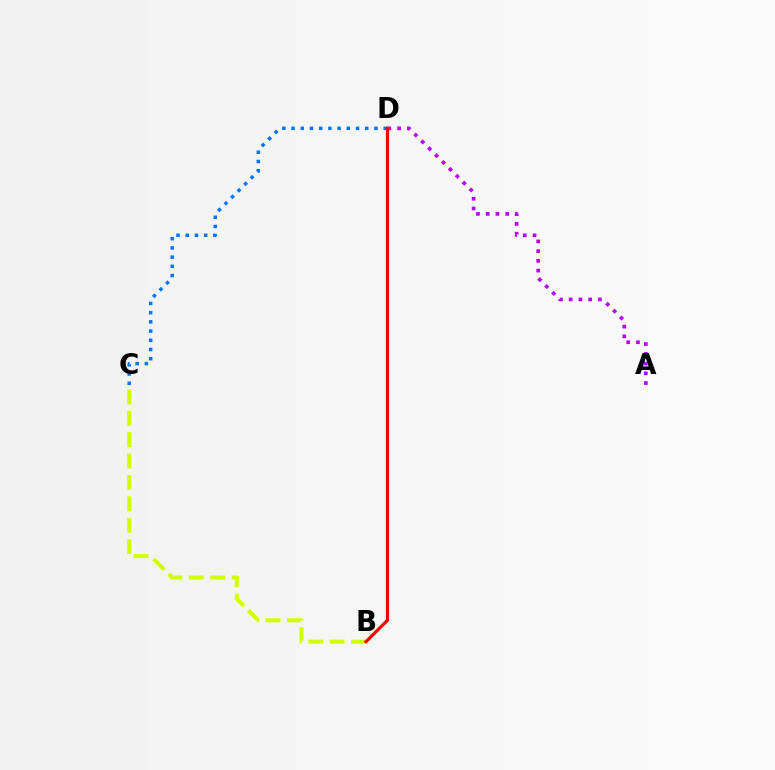{('A', 'D'): [{'color': '#b900ff', 'line_style': 'dotted', 'thickness': 2.65}], ('C', 'D'): [{'color': '#0074ff', 'line_style': 'dotted', 'thickness': 2.5}], ('B', 'D'): [{'color': '#00ff5c', 'line_style': 'solid', 'thickness': 2.03}, {'color': '#ff0000', 'line_style': 'solid', 'thickness': 2.26}], ('B', 'C'): [{'color': '#d1ff00', 'line_style': 'dashed', 'thickness': 2.9}]}